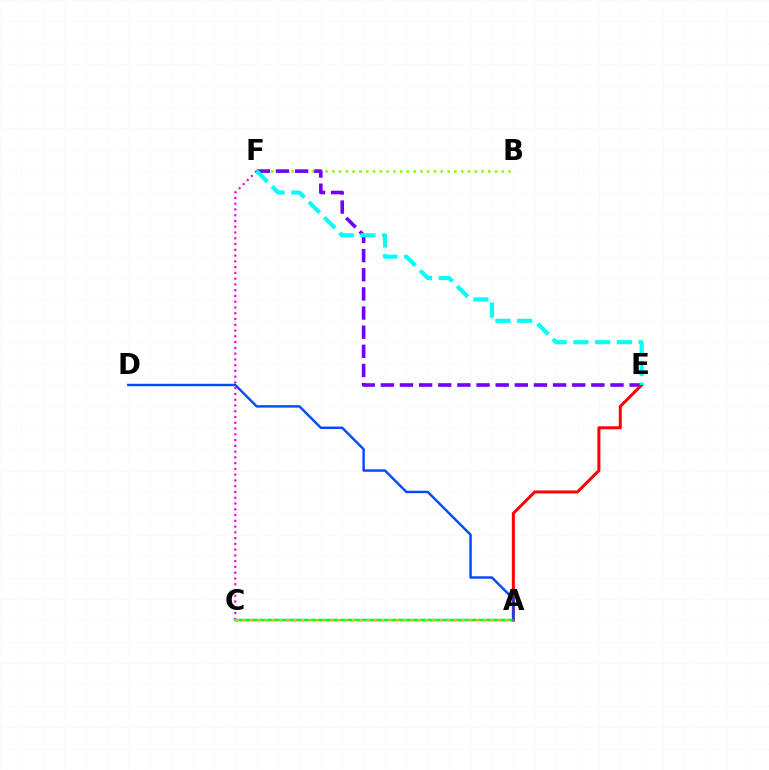{('B', 'F'): [{'color': '#84ff00', 'line_style': 'dotted', 'thickness': 1.84}], ('C', 'F'): [{'color': '#ff00cf', 'line_style': 'dotted', 'thickness': 1.57}], ('E', 'F'): [{'color': '#7200ff', 'line_style': 'dashed', 'thickness': 2.6}, {'color': '#00fff6', 'line_style': 'dashed', 'thickness': 2.95}], ('A', 'E'): [{'color': '#ff0000', 'line_style': 'solid', 'thickness': 2.16}], ('A', 'C'): [{'color': '#00ff39', 'line_style': 'solid', 'thickness': 1.79}, {'color': '#ffbd00', 'line_style': 'dotted', 'thickness': 1.98}], ('A', 'D'): [{'color': '#004bff', 'line_style': 'solid', 'thickness': 1.76}]}